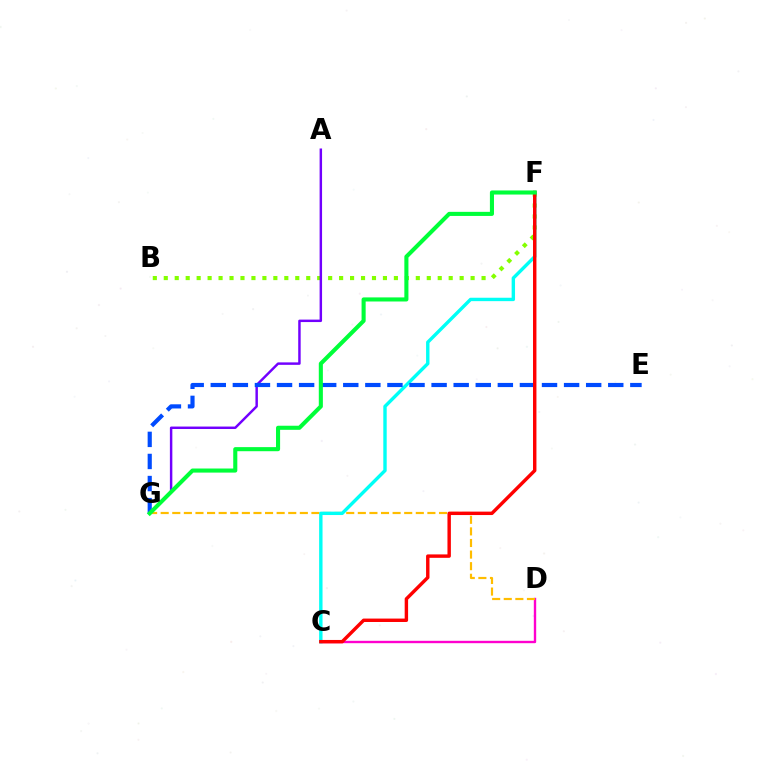{('C', 'D'): [{'color': '#ff00cf', 'line_style': 'solid', 'thickness': 1.71}], ('D', 'G'): [{'color': '#ffbd00', 'line_style': 'dashed', 'thickness': 1.58}], ('B', 'F'): [{'color': '#84ff00', 'line_style': 'dotted', 'thickness': 2.98}], ('C', 'F'): [{'color': '#00fff6', 'line_style': 'solid', 'thickness': 2.45}, {'color': '#ff0000', 'line_style': 'solid', 'thickness': 2.46}], ('A', 'G'): [{'color': '#7200ff', 'line_style': 'solid', 'thickness': 1.77}], ('E', 'G'): [{'color': '#004bff', 'line_style': 'dashed', 'thickness': 3.0}], ('F', 'G'): [{'color': '#00ff39', 'line_style': 'solid', 'thickness': 2.94}]}